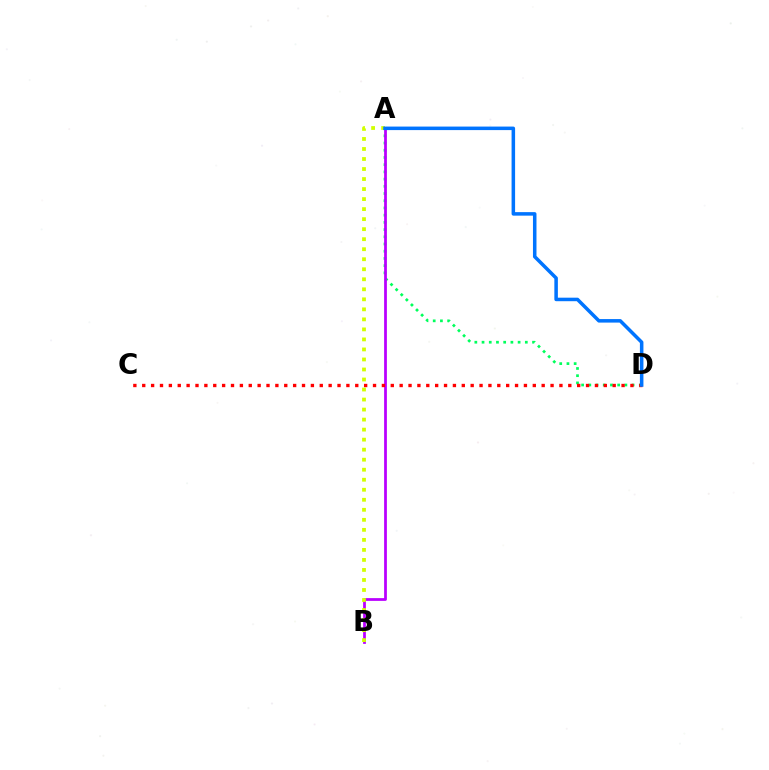{('A', 'D'): [{'color': '#00ff5c', 'line_style': 'dotted', 'thickness': 1.96}, {'color': '#0074ff', 'line_style': 'solid', 'thickness': 2.53}], ('A', 'B'): [{'color': '#b900ff', 'line_style': 'solid', 'thickness': 1.99}, {'color': '#d1ff00', 'line_style': 'dotted', 'thickness': 2.72}], ('C', 'D'): [{'color': '#ff0000', 'line_style': 'dotted', 'thickness': 2.41}]}